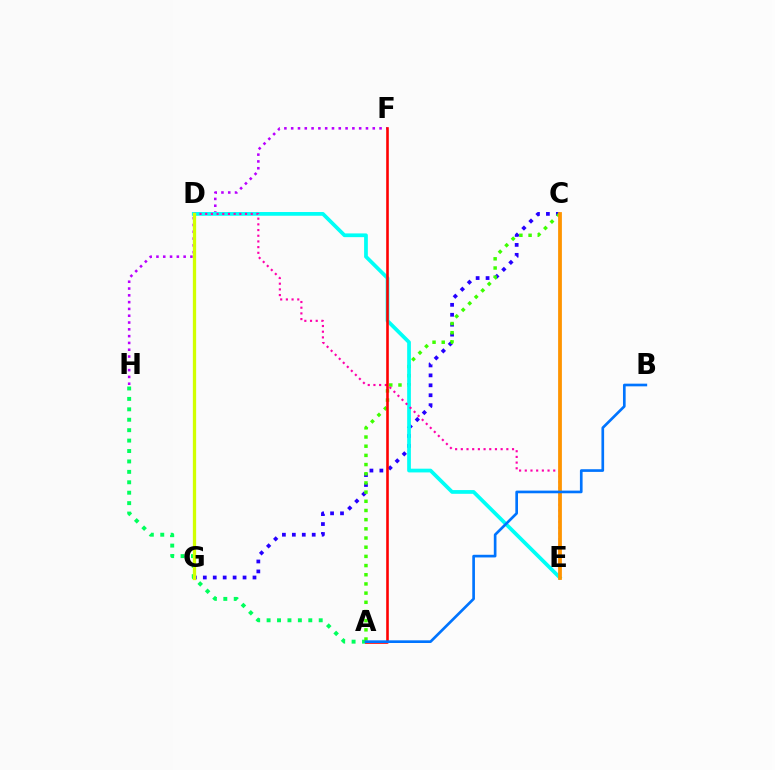{('A', 'H'): [{'color': '#00ff5c', 'line_style': 'dotted', 'thickness': 2.83}], ('F', 'H'): [{'color': '#b900ff', 'line_style': 'dotted', 'thickness': 1.85}], ('C', 'G'): [{'color': '#2500ff', 'line_style': 'dotted', 'thickness': 2.7}], ('A', 'C'): [{'color': '#3dff00', 'line_style': 'dotted', 'thickness': 2.49}], ('D', 'E'): [{'color': '#00fff6', 'line_style': 'solid', 'thickness': 2.69}, {'color': '#ff00ac', 'line_style': 'dotted', 'thickness': 1.55}], ('A', 'F'): [{'color': '#ff0000', 'line_style': 'solid', 'thickness': 1.87}], ('C', 'E'): [{'color': '#ff9400', 'line_style': 'solid', 'thickness': 2.72}], ('A', 'B'): [{'color': '#0074ff', 'line_style': 'solid', 'thickness': 1.92}], ('D', 'G'): [{'color': '#d1ff00', 'line_style': 'solid', 'thickness': 2.36}]}